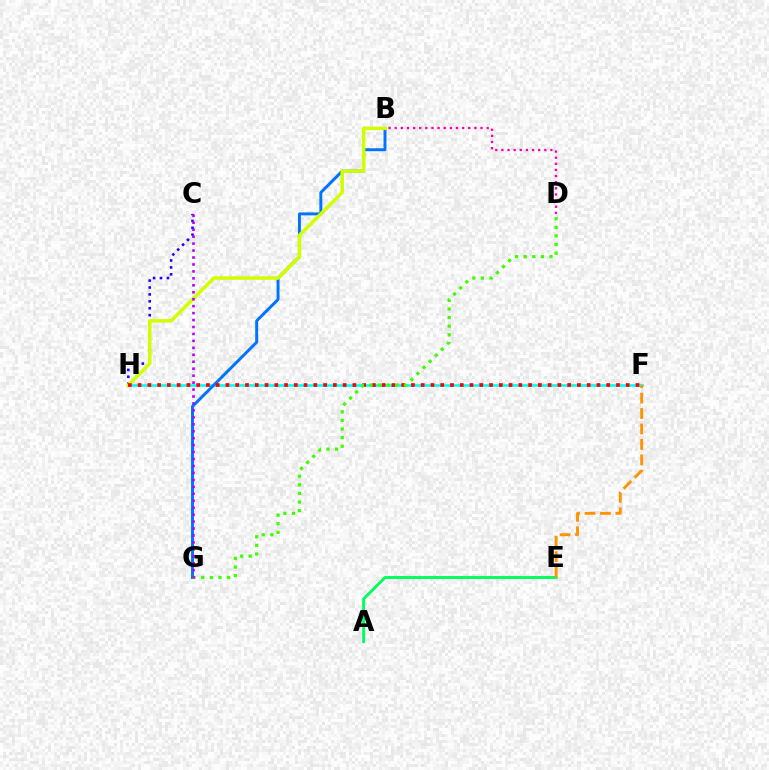{('A', 'E'): [{'color': '#00ff5c', 'line_style': 'solid', 'thickness': 2.1}], ('F', 'H'): [{'color': '#00fff6', 'line_style': 'solid', 'thickness': 1.87}, {'color': '#ff0000', 'line_style': 'dotted', 'thickness': 2.65}], ('C', 'H'): [{'color': '#2500ff', 'line_style': 'dotted', 'thickness': 1.88}], ('B', 'G'): [{'color': '#0074ff', 'line_style': 'solid', 'thickness': 2.13}], ('B', 'H'): [{'color': '#d1ff00', 'line_style': 'solid', 'thickness': 2.52}], ('E', 'F'): [{'color': '#ff9400', 'line_style': 'dashed', 'thickness': 2.1}], ('B', 'D'): [{'color': '#ff00ac', 'line_style': 'dotted', 'thickness': 1.67}], ('D', 'G'): [{'color': '#3dff00', 'line_style': 'dotted', 'thickness': 2.34}], ('C', 'G'): [{'color': '#b900ff', 'line_style': 'dotted', 'thickness': 1.89}]}